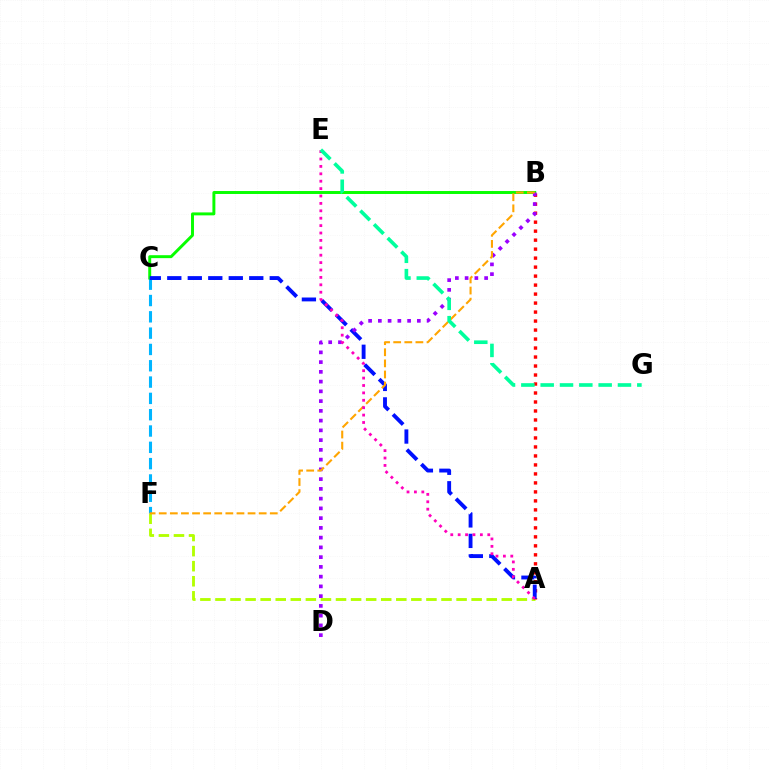{('C', 'F'): [{'color': '#00b5ff', 'line_style': 'dashed', 'thickness': 2.22}], ('B', 'C'): [{'color': '#08ff00', 'line_style': 'solid', 'thickness': 2.12}], ('A', 'F'): [{'color': '#b3ff00', 'line_style': 'dashed', 'thickness': 2.05}], ('A', 'B'): [{'color': '#ff0000', 'line_style': 'dotted', 'thickness': 2.44}], ('A', 'C'): [{'color': '#0010ff', 'line_style': 'dashed', 'thickness': 2.78}], ('B', 'D'): [{'color': '#9b00ff', 'line_style': 'dotted', 'thickness': 2.65}], ('B', 'F'): [{'color': '#ffa500', 'line_style': 'dashed', 'thickness': 1.51}], ('A', 'E'): [{'color': '#ff00bd', 'line_style': 'dotted', 'thickness': 2.01}], ('E', 'G'): [{'color': '#00ff9d', 'line_style': 'dashed', 'thickness': 2.63}]}